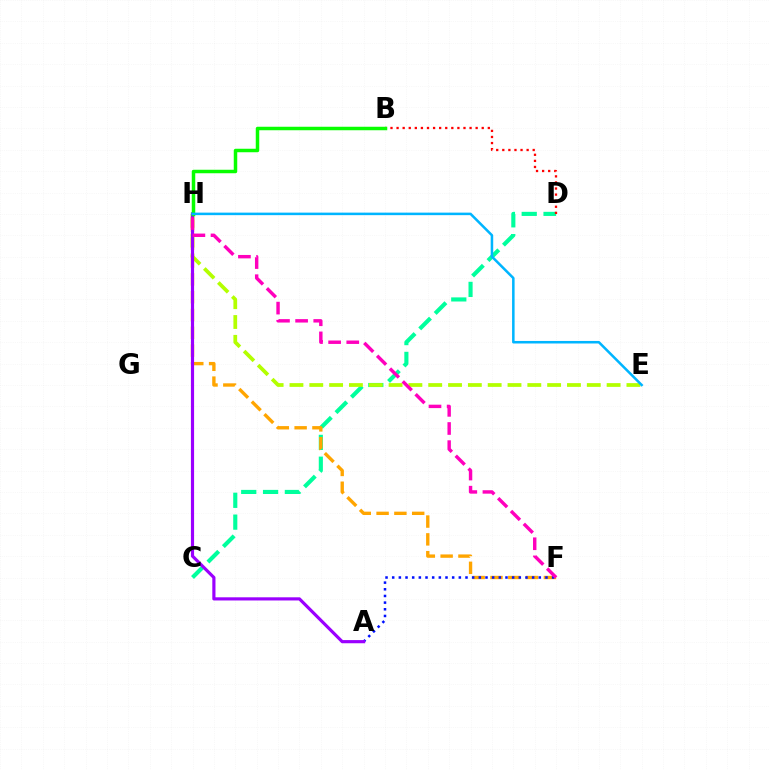{('C', 'D'): [{'color': '#00ff9d', 'line_style': 'dashed', 'thickness': 2.96}], ('E', 'H'): [{'color': '#b3ff00', 'line_style': 'dashed', 'thickness': 2.69}, {'color': '#00b5ff', 'line_style': 'solid', 'thickness': 1.82}], ('F', 'H'): [{'color': '#ffa500', 'line_style': 'dashed', 'thickness': 2.42}, {'color': '#ff00bd', 'line_style': 'dashed', 'thickness': 2.46}], ('A', 'F'): [{'color': '#0010ff', 'line_style': 'dotted', 'thickness': 1.81}], ('B', 'D'): [{'color': '#ff0000', 'line_style': 'dotted', 'thickness': 1.65}], ('A', 'H'): [{'color': '#9b00ff', 'line_style': 'solid', 'thickness': 2.28}], ('B', 'H'): [{'color': '#08ff00', 'line_style': 'solid', 'thickness': 2.51}]}